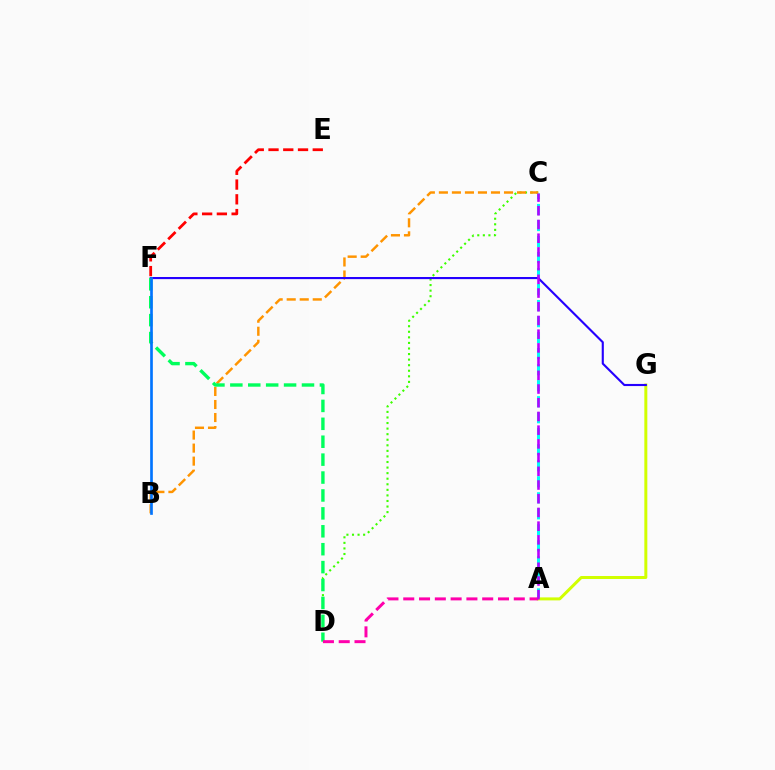{('A', 'C'): [{'color': '#00fff6', 'line_style': 'dashed', 'thickness': 2.18}, {'color': '#b900ff', 'line_style': 'dashed', 'thickness': 1.86}], ('C', 'D'): [{'color': '#3dff00', 'line_style': 'dotted', 'thickness': 1.51}], ('E', 'F'): [{'color': '#ff0000', 'line_style': 'dashed', 'thickness': 2.0}], ('B', 'C'): [{'color': '#ff9400', 'line_style': 'dashed', 'thickness': 1.77}], ('A', 'G'): [{'color': '#d1ff00', 'line_style': 'solid', 'thickness': 2.15}], ('F', 'G'): [{'color': '#2500ff', 'line_style': 'solid', 'thickness': 1.53}], ('D', 'F'): [{'color': '#00ff5c', 'line_style': 'dashed', 'thickness': 2.43}], ('B', 'F'): [{'color': '#0074ff', 'line_style': 'solid', 'thickness': 1.92}], ('A', 'D'): [{'color': '#ff00ac', 'line_style': 'dashed', 'thickness': 2.15}]}